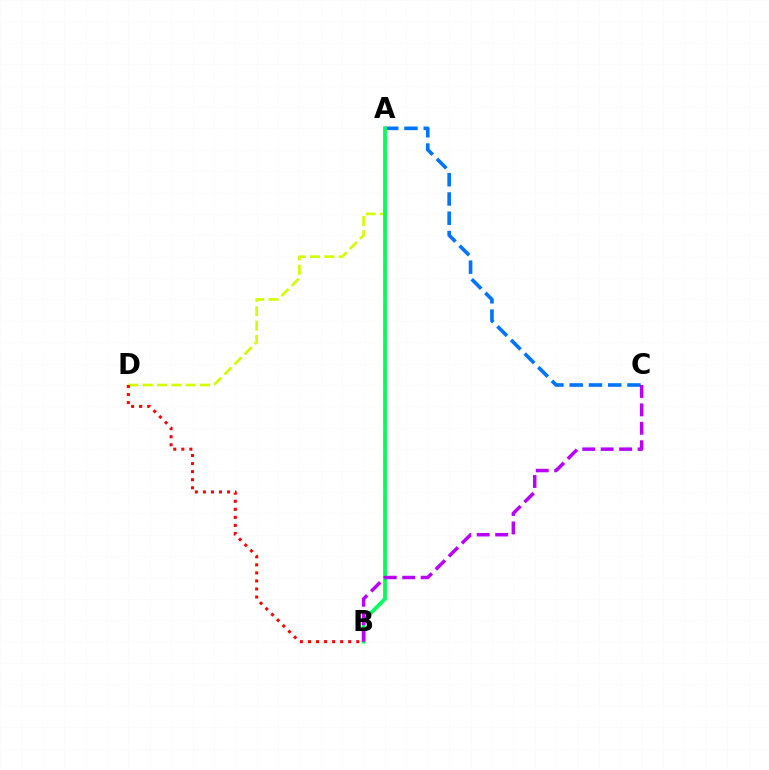{('A', 'D'): [{'color': '#d1ff00', 'line_style': 'dashed', 'thickness': 1.95}], ('B', 'D'): [{'color': '#ff0000', 'line_style': 'dotted', 'thickness': 2.19}], ('A', 'C'): [{'color': '#0074ff', 'line_style': 'dashed', 'thickness': 2.62}], ('A', 'B'): [{'color': '#00ff5c', 'line_style': 'solid', 'thickness': 2.71}], ('B', 'C'): [{'color': '#b900ff', 'line_style': 'dashed', 'thickness': 2.51}]}